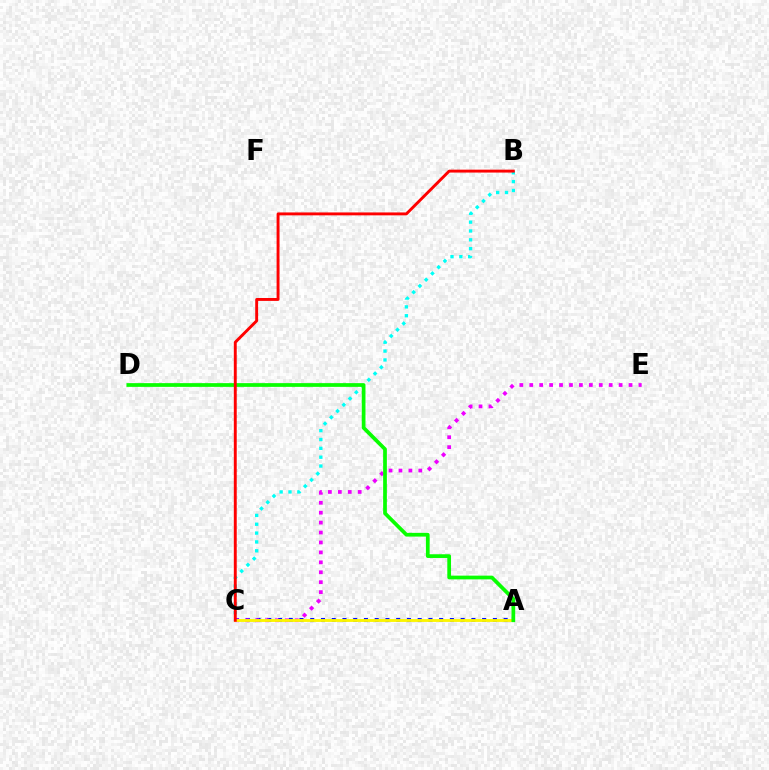{('B', 'C'): [{'color': '#00fff6', 'line_style': 'dotted', 'thickness': 2.4}, {'color': '#ff0000', 'line_style': 'solid', 'thickness': 2.09}], ('A', 'C'): [{'color': '#0010ff', 'line_style': 'dotted', 'thickness': 2.92}, {'color': '#fcf500', 'line_style': 'solid', 'thickness': 2.06}], ('C', 'E'): [{'color': '#ee00ff', 'line_style': 'dotted', 'thickness': 2.7}], ('A', 'D'): [{'color': '#08ff00', 'line_style': 'solid', 'thickness': 2.68}]}